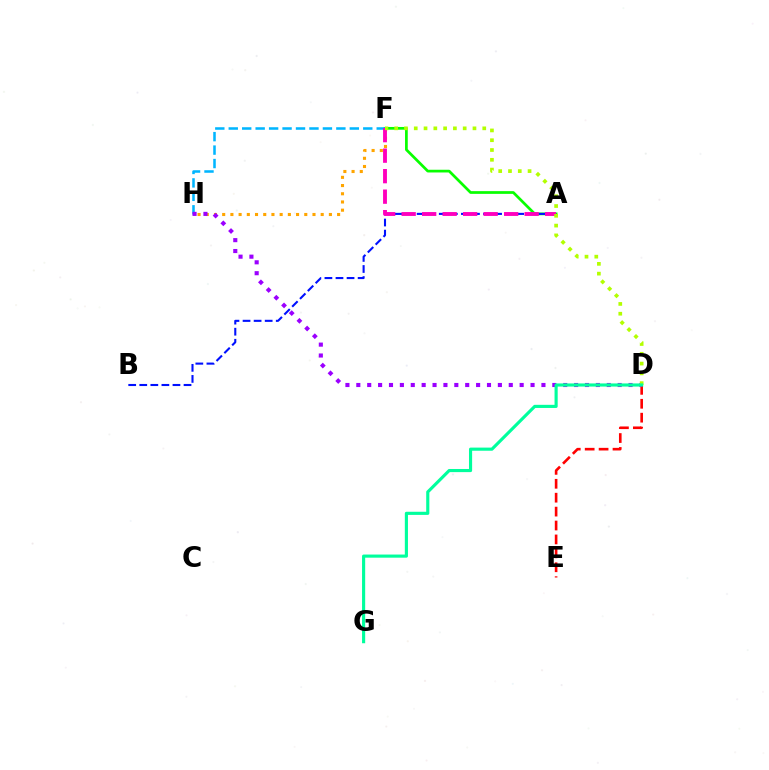{('A', 'F'): [{'color': '#08ff00', 'line_style': 'solid', 'thickness': 1.96}, {'color': '#ff00bd', 'line_style': 'dashed', 'thickness': 2.79}], ('F', 'H'): [{'color': '#00b5ff', 'line_style': 'dashed', 'thickness': 1.83}, {'color': '#ffa500', 'line_style': 'dotted', 'thickness': 2.23}], ('A', 'B'): [{'color': '#0010ff', 'line_style': 'dashed', 'thickness': 1.5}], ('D', 'E'): [{'color': '#ff0000', 'line_style': 'dashed', 'thickness': 1.89}], ('D', 'H'): [{'color': '#9b00ff', 'line_style': 'dotted', 'thickness': 2.96}], ('D', 'F'): [{'color': '#b3ff00', 'line_style': 'dotted', 'thickness': 2.66}], ('D', 'G'): [{'color': '#00ff9d', 'line_style': 'solid', 'thickness': 2.26}]}